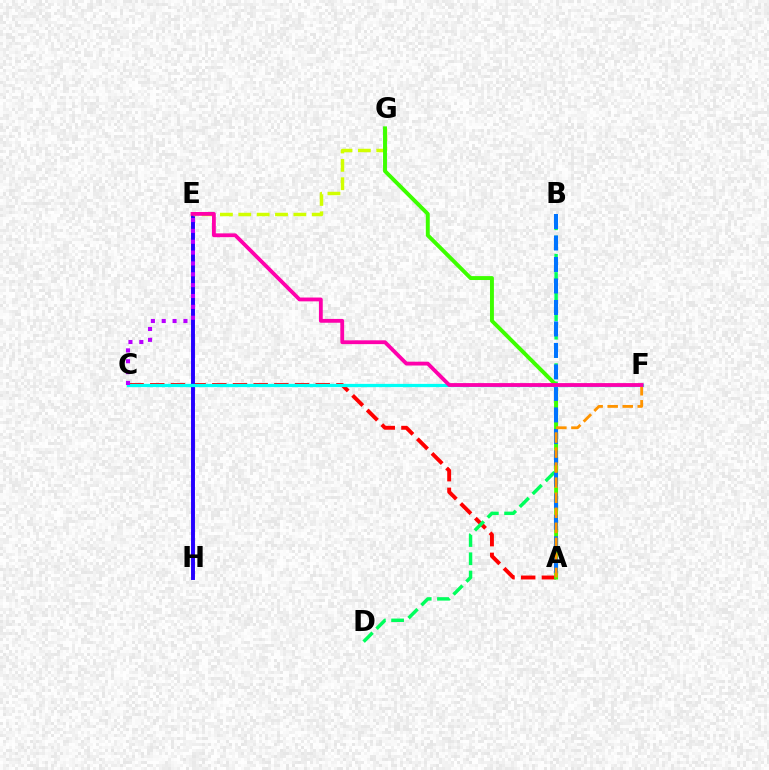{('A', 'C'): [{'color': '#ff0000', 'line_style': 'dashed', 'thickness': 2.81}], ('E', 'H'): [{'color': '#2500ff', 'line_style': 'solid', 'thickness': 2.83}], ('B', 'D'): [{'color': '#00ff5c', 'line_style': 'dashed', 'thickness': 2.48}], ('E', 'G'): [{'color': '#d1ff00', 'line_style': 'dashed', 'thickness': 2.49}], ('A', 'G'): [{'color': '#3dff00', 'line_style': 'solid', 'thickness': 2.82}], ('A', 'B'): [{'color': '#0074ff', 'line_style': 'dashed', 'thickness': 2.92}], ('C', 'F'): [{'color': '#00fff6', 'line_style': 'solid', 'thickness': 2.33}], ('A', 'F'): [{'color': '#ff9400', 'line_style': 'dashed', 'thickness': 2.04}], ('C', 'E'): [{'color': '#b900ff', 'line_style': 'dotted', 'thickness': 2.95}], ('E', 'F'): [{'color': '#ff00ac', 'line_style': 'solid', 'thickness': 2.75}]}